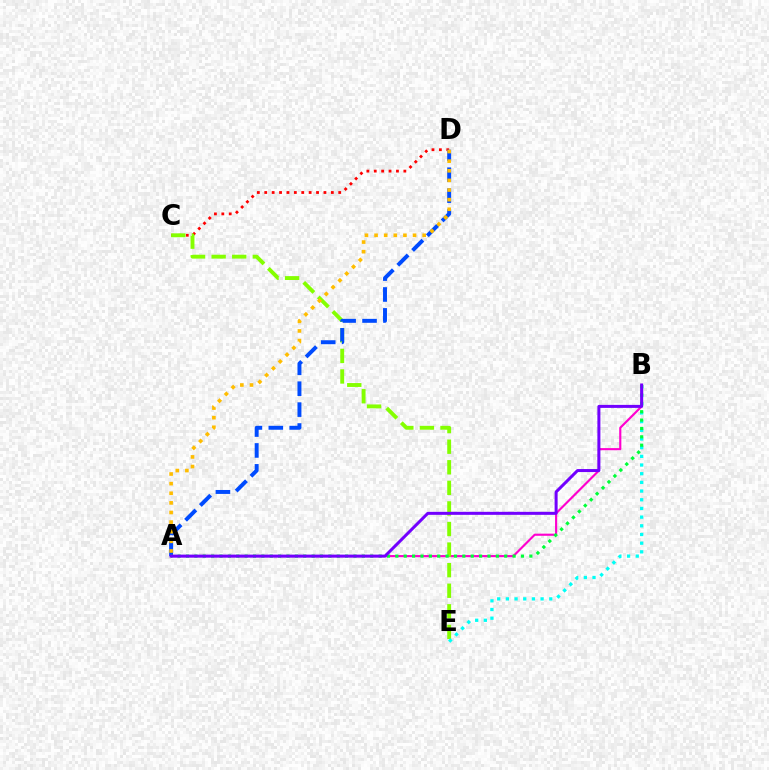{('A', 'B'): [{'color': '#ff00cf', 'line_style': 'solid', 'thickness': 1.54}, {'color': '#00ff39', 'line_style': 'dotted', 'thickness': 2.28}, {'color': '#7200ff', 'line_style': 'solid', 'thickness': 2.16}], ('C', 'D'): [{'color': '#ff0000', 'line_style': 'dotted', 'thickness': 2.01}], ('C', 'E'): [{'color': '#84ff00', 'line_style': 'dashed', 'thickness': 2.8}], ('B', 'E'): [{'color': '#00fff6', 'line_style': 'dotted', 'thickness': 2.36}], ('A', 'D'): [{'color': '#004bff', 'line_style': 'dashed', 'thickness': 2.84}, {'color': '#ffbd00', 'line_style': 'dotted', 'thickness': 2.61}]}